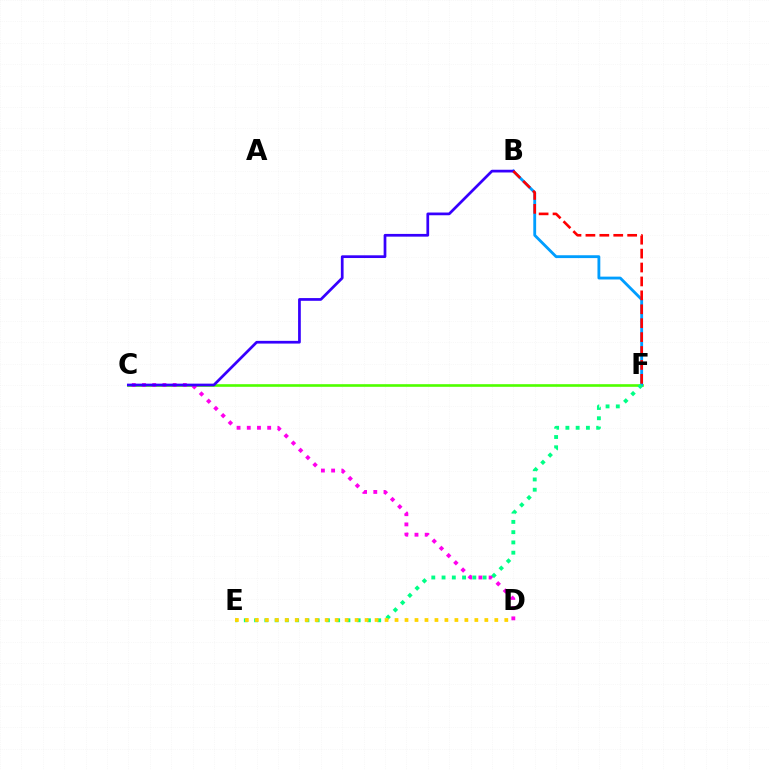{('C', 'F'): [{'color': '#4fff00', 'line_style': 'solid', 'thickness': 1.89}], ('C', 'D'): [{'color': '#ff00ed', 'line_style': 'dotted', 'thickness': 2.77}], ('B', 'F'): [{'color': '#009eff', 'line_style': 'solid', 'thickness': 2.04}, {'color': '#ff0000', 'line_style': 'dashed', 'thickness': 1.89}], ('E', 'F'): [{'color': '#00ff86', 'line_style': 'dotted', 'thickness': 2.79}], ('D', 'E'): [{'color': '#ffd500', 'line_style': 'dotted', 'thickness': 2.71}], ('B', 'C'): [{'color': '#3700ff', 'line_style': 'solid', 'thickness': 1.96}]}